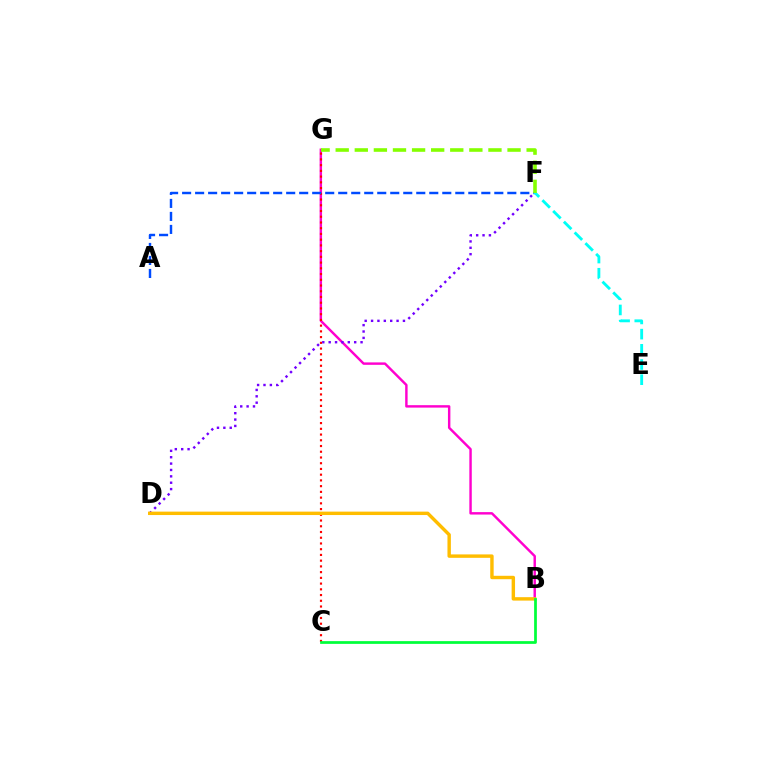{('B', 'G'): [{'color': '#ff00cf', 'line_style': 'solid', 'thickness': 1.75}], ('C', 'G'): [{'color': '#ff0000', 'line_style': 'dotted', 'thickness': 1.56}], ('D', 'F'): [{'color': '#7200ff', 'line_style': 'dotted', 'thickness': 1.73}], ('A', 'F'): [{'color': '#004bff', 'line_style': 'dashed', 'thickness': 1.77}], ('B', 'D'): [{'color': '#ffbd00', 'line_style': 'solid', 'thickness': 2.46}], ('E', 'F'): [{'color': '#00fff6', 'line_style': 'dashed', 'thickness': 2.06}], ('F', 'G'): [{'color': '#84ff00', 'line_style': 'dashed', 'thickness': 2.59}], ('B', 'C'): [{'color': '#00ff39', 'line_style': 'solid', 'thickness': 1.97}]}